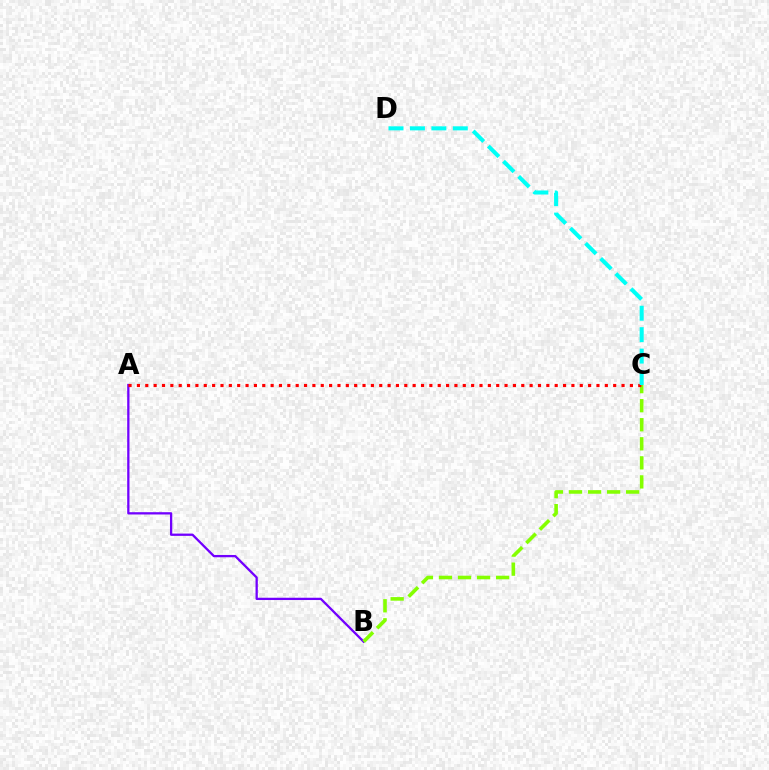{('A', 'B'): [{'color': '#7200ff', 'line_style': 'solid', 'thickness': 1.65}], ('B', 'C'): [{'color': '#84ff00', 'line_style': 'dashed', 'thickness': 2.59}], ('A', 'C'): [{'color': '#ff0000', 'line_style': 'dotted', 'thickness': 2.27}], ('C', 'D'): [{'color': '#00fff6', 'line_style': 'dashed', 'thickness': 2.91}]}